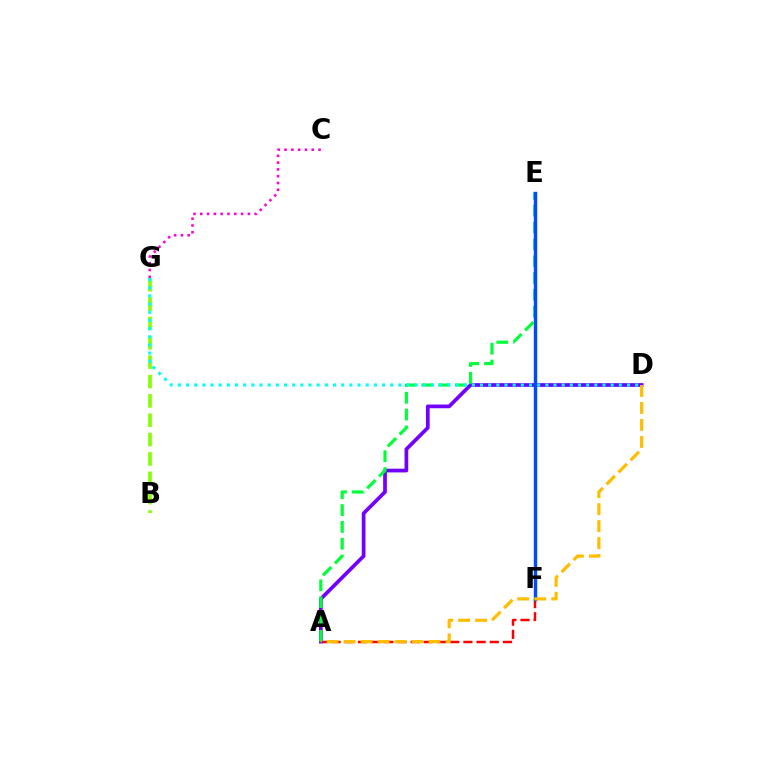{('A', 'F'): [{'color': '#ff0000', 'line_style': 'dashed', 'thickness': 1.79}], ('A', 'D'): [{'color': '#7200ff', 'line_style': 'solid', 'thickness': 2.67}, {'color': '#ffbd00', 'line_style': 'dashed', 'thickness': 2.31}], ('B', 'G'): [{'color': '#84ff00', 'line_style': 'dashed', 'thickness': 2.63}], ('A', 'E'): [{'color': '#00ff39', 'line_style': 'dashed', 'thickness': 2.29}], ('C', 'G'): [{'color': '#ff00cf', 'line_style': 'dotted', 'thickness': 1.85}], ('E', 'F'): [{'color': '#004bff', 'line_style': 'solid', 'thickness': 2.45}], ('D', 'G'): [{'color': '#00fff6', 'line_style': 'dotted', 'thickness': 2.22}]}